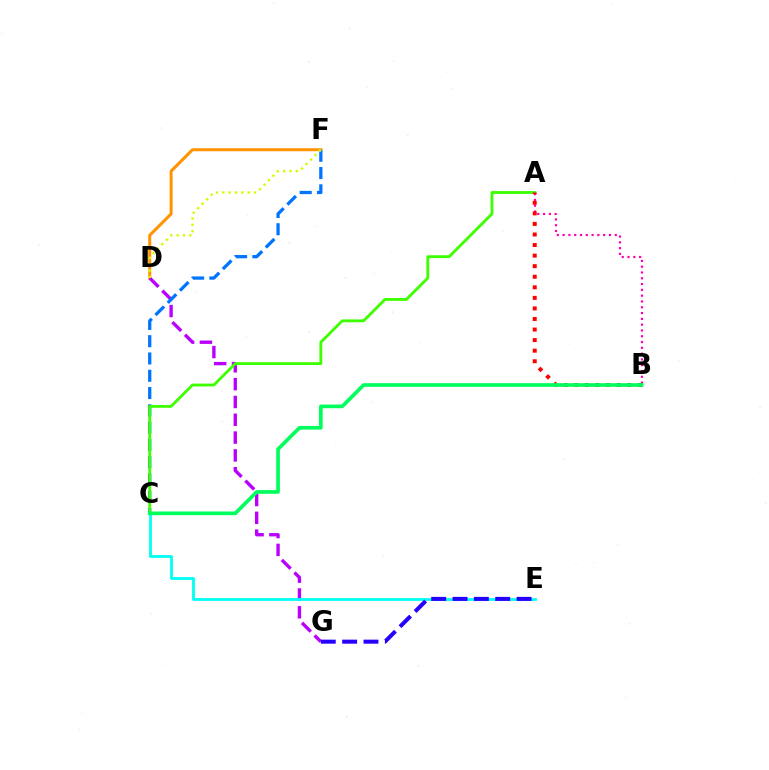{('D', 'F'): [{'color': '#ff9400', 'line_style': 'solid', 'thickness': 2.18}, {'color': '#d1ff00', 'line_style': 'dotted', 'thickness': 1.72}], ('D', 'G'): [{'color': '#b900ff', 'line_style': 'dashed', 'thickness': 2.42}], ('A', 'B'): [{'color': '#ff00ac', 'line_style': 'dotted', 'thickness': 1.57}, {'color': '#ff0000', 'line_style': 'dotted', 'thickness': 2.87}], ('C', 'F'): [{'color': '#0074ff', 'line_style': 'dashed', 'thickness': 2.35}], ('C', 'E'): [{'color': '#00fff6', 'line_style': 'solid', 'thickness': 2.01}], ('E', 'G'): [{'color': '#2500ff', 'line_style': 'dashed', 'thickness': 2.9}], ('A', 'C'): [{'color': '#3dff00', 'line_style': 'solid', 'thickness': 2.04}], ('B', 'C'): [{'color': '#00ff5c', 'line_style': 'solid', 'thickness': 2.64}]}